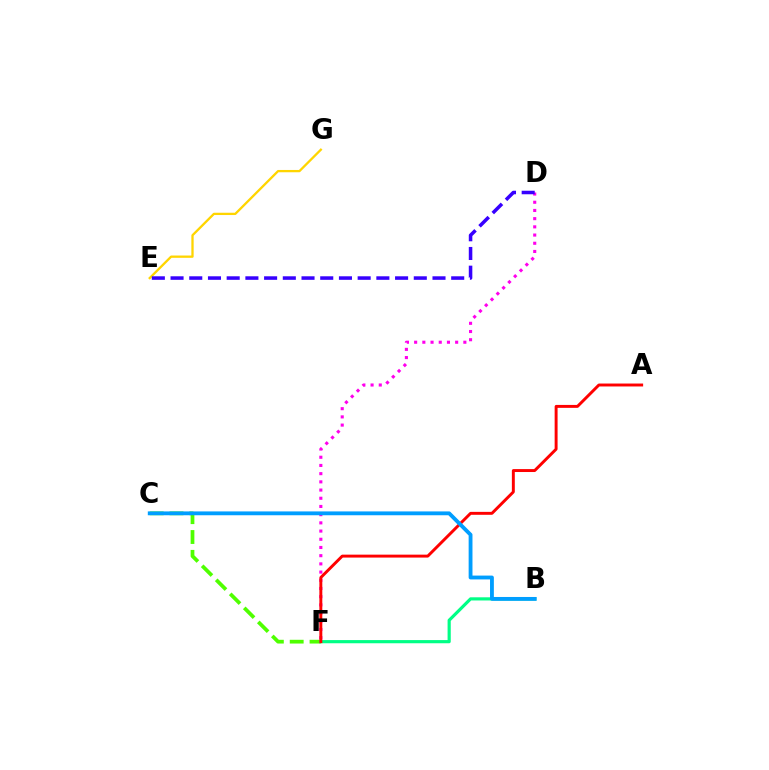{('C', 'F'): [{'color': '#4fff00', 'line_style': 'dashed', 'thickness': 2.7}], ('B', 'F'): [{'color': '#00ff86', 'line_style': 'solid', 'thickness': 2.28}], ('D', 'F'): [{'color': '#ff00ed', 'line_style': 'dotted', 'thickness': 2.23}], ('E', 'G'): [{'color': '#ffd500', 'line_style': 'solid', 'thickness': 1.65}], ('D', 'E'): [{'color': '#3700ff', 'line_style': 'dashed', 'thickness': 2.54}], ('A', 'F'): [{'color': '#ff0000', 'line_style': 'solid', 'thickness': 2.11}], ('B', 'C'): [{'color': '#009eff', 'line_style': 'solid', 'thickness': 2.76}]}